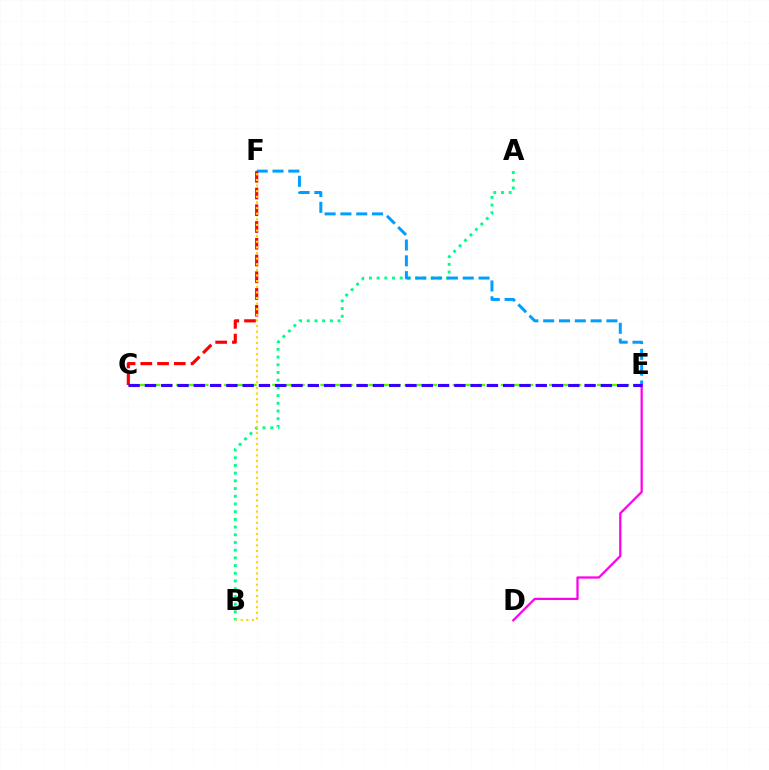{('C', 'E'): [{'color': '#4fff00', 'line_style': 'dashed', 'thickness': 1.63}, {'color': '#3700ff', 'line_style': 'dashed', 'thickness': 2.21}], ('A', 'B'): [{'color': '#00ff86', 'line_style': 'dotted', 'thickness': 2.09}], ('E', 'F'): [{'color': '#009eff', 'line_style': 'dashed', 'thickness': 2.15}], ('D', 'E'): [{'color': '#ff00ed', 'line_style': 'solid', 'thickness': 1.62}], ('C', 'F'): [{'color': '#ff0000', 'line_style': 'dashed', 'thickness': 2.28}], ('B', 'F'): [{'color': '#ffd500', 'line_style': 'dotted', 'thickness': 1.53}]}